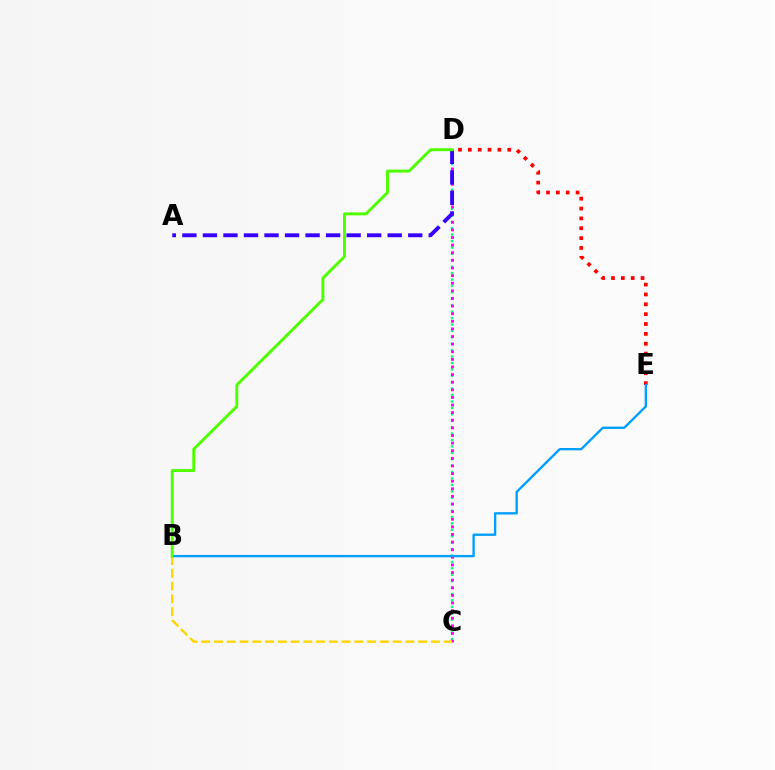{('C', 'D'): [{'color': '#00ff86', 'line_style': 'dotted', 'thickness': 1.74}, {'color': '#ff00ed', 'line_style': 'dotted', 'thickness': 2.07}], ('D', 'E'): [{'color': '#ff0000', 'line_style': 'dotted', 'thickness': 2.68}], ('B', 'C'): [{'color': '#ffd500', 'line_style': 'dashed', 'thickness': 1.73}], ('A', 'D'): [{'color': '#3700ff', 'line_style': 'dashed', 'thickness': 2.79}], ('B', 'E'): [{'color': '#009eff', 'line_style': 'solid', 'thickness': 1.68}], ('B', 'D'): [{'color': '#4fff00', 'line_style': 'solid', 'thickness': 2.11}]}